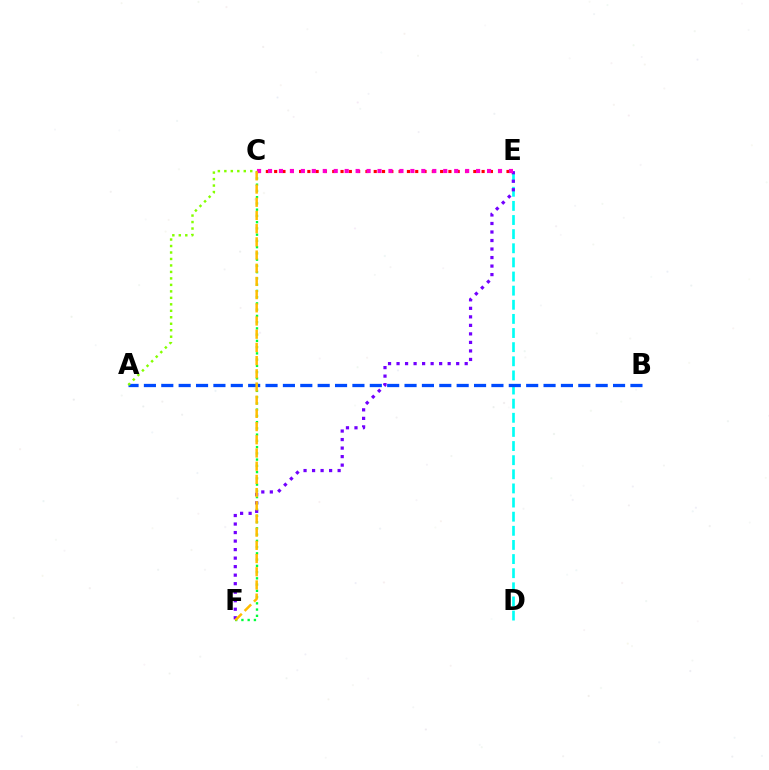{('C', 'F'): [{'color': '#00ff39', 'line_style': 'dotted', 'thickness': 1.7}, {'color': '#ffbd00', 'line_style': 'dashed', 'thickness': 1.79}], ('D', 'E'): [{'color': '#00fff6', 'line_style': 'dashed', 'thickness': 1.92}], ('A', 'B'): [{'color': '#004bff', 'line_style': 'dashed', 'thickness': 2.36}], ('E', 'F'): [{'color': '#7200ff', 'line_style': 'dotted', 'thickness': 2.31}], ('A', 'C'): [{'color': '#84ff00', 'line_style': 'dotted', 'thickness': 1.76}], ('C', 'E'): [{'color': '#ff0000', 'line_style': 'dotted', 'thickness': 2.25}, {'color': '#ff00cf', 'line_style': 'dotted', 'thickness': 2.98}]}